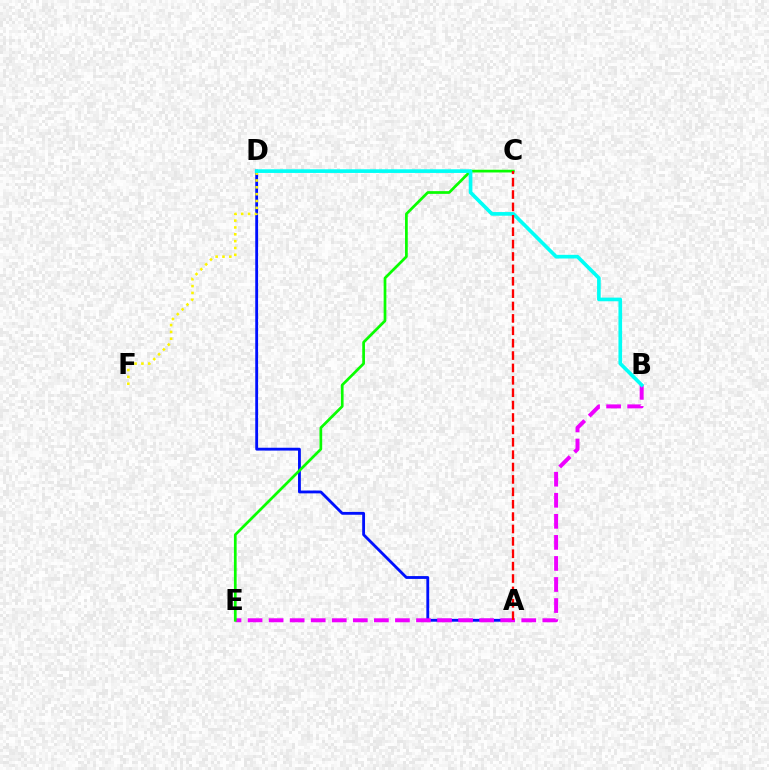{('A', 'D'): [{'color': '#0010ff', 'line_style': 'solid', 'thickness': 2.04}], ('B', 'E'): [{'color': '#ee00ff', 'line_style': 'dashed', 'thickness': 2.86}], ('C', 'E'): [{'color': '#08ff00', 'line_style': 'solid', 'thickness': 1.96}], ('D', 'F'): [{'color': '#fcf500', 'line_style': 'dotted', 'thickness': 1.86}], ('B', 'D'): [{'color': '#00fff6', 'line_style': 'solid', 'thickness': 2.63}], ('A', 'C'): [{'color': '#ff0000', 'line_style': 'dashed', 'thickness': 1.68}]}